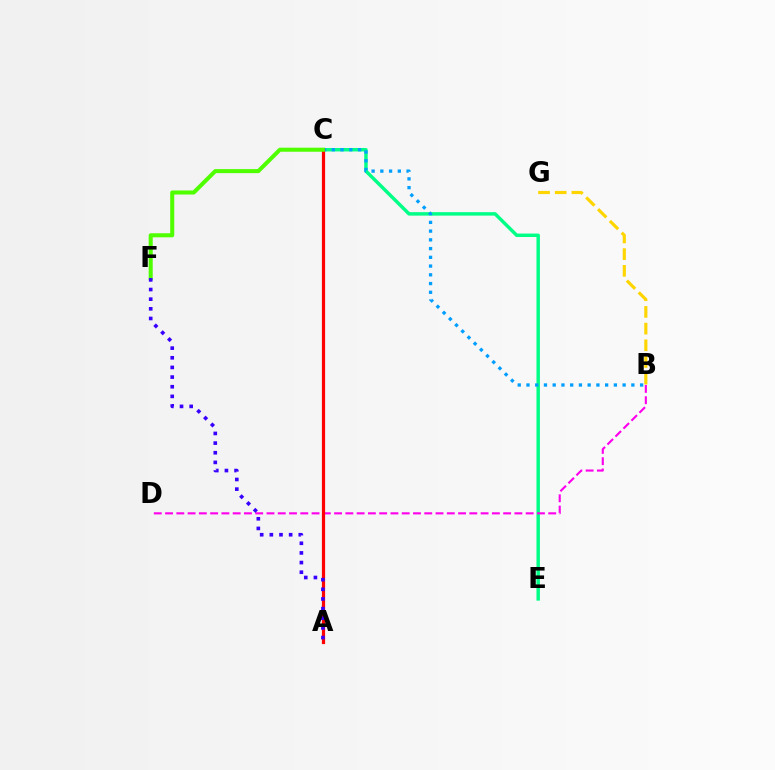{('C', 'E'): [{'color': '#00ff86', 'line_style': 'solid', 'thickness': 2.49}], ('B', 'C'): [{'color': '#009eff', 'line_style': 'dotted', 'thickness': 2.37}], ('B', 'D'): [{'color': '#ff00ed', 'line_style': 'dashed', 'thickness': 1.53}], ('A', 'C'): [{'color': '#ff0000', 'line_style': 'solid', 'thickness': 2.31}], ('B', 'G'): [{'color': '#ffd500', 'line_style': 'dashed', 'thickness': 2.27}], ('C', 'F'): [{'color': '#4fff00', 'line_style': 'solid', 'thickness': 2.91}], ('A', 'F'): [{'color': '#3700ff', 'line_style': 'dotted', 'thickness': 2.62}]}